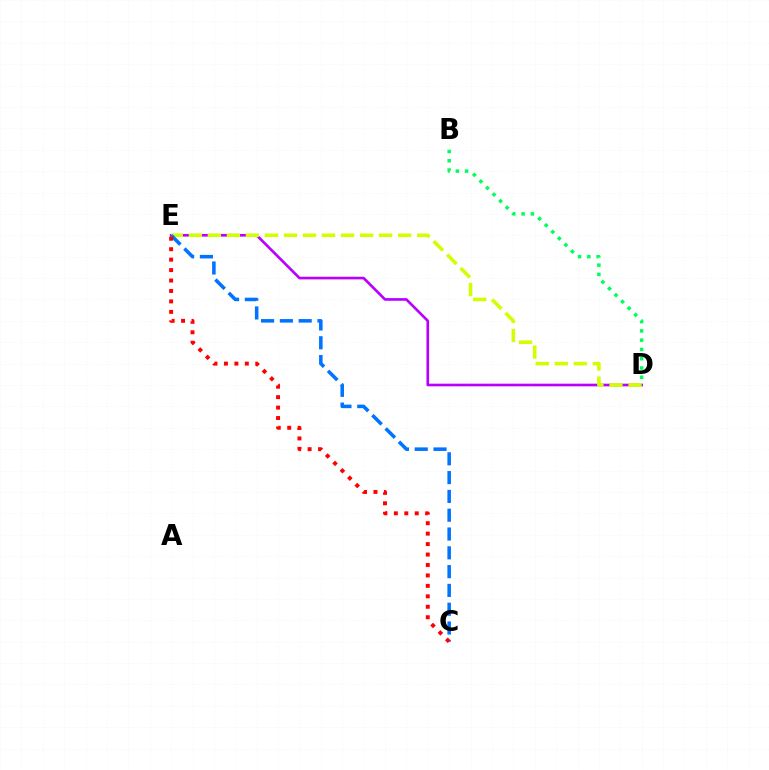{('D', 'E'): [{'color': '#b900ff', 'line_style': 'solid', 'thickness': 1.92}, {'color': '#d1ff00', 'line_style': 'dashed', 'thickness': 2.58}], ('C', 'E'): [{'color': '#0074ff', 'line_style': 'dashed', 'thickness': 2.55}, {'color': '#ff0000', 'line_style': 'dotted', 'thickness': 2.84}], ('B', 'D'): [{'color': '#00ff5c', 'line_style': 'dotted', 'thickness': 2.52}]}